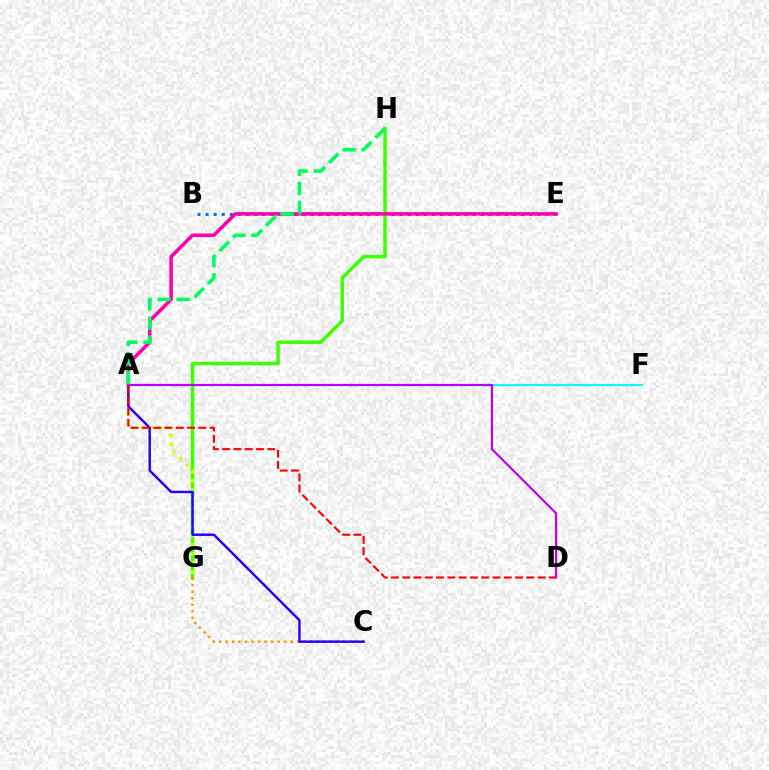{('B', 'E'): [{'color': '#0074ff', 'line_style': 'dotted', 'thickness': 2.2}], ('G', 'H'): [{'color': '#3dff00', 'line_style': 'solid', 'thickness': 2.49}], ('A', 'E'): [{'color': '#ff00ac', 'line_style': 'solid', 'thickness': 2.56}], ('C', 'G'): [{'color': '#ff9400', 'line_style': 'dotted', 'thickness': 1.77}], ('A', 'G'): [{'color': '#d1ff00', 'line_style': 'dotted', 'thickness': 2.48}], ('A', 'F'): [{'color': '#00fff6', 'line_style': 'solid', 'thickness': 1.56}], ('A', 'C'): [{'color': '#2500ff', 'line_style': 'solid', 'thickness': 1.76}], ('A', 'D'): [{'color': '#ff0000', 'line_style': 'dashed', 'thickness': 1.53}, {'color': '#b900ff', 'line_style': 'solid', 'thickness': 1.56}], ('A', 'H'): [{'color': '#00ff5c', 'line_style': 'dashed', 'thickness': 2.58}]}